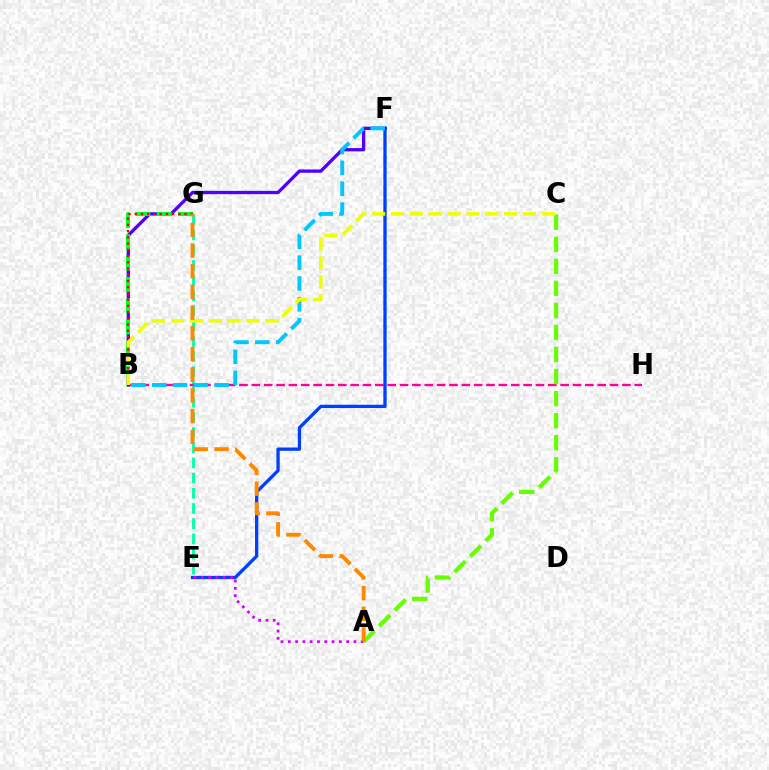{('E', 'G'): [{'color': '#00ffaf', 'line_style': 'dashed', 'thickness': 2.06}], ('B', 'H'): [{'color': '#ff00a0', 'line_style': 'dashed', 'thickness': 1.68}], ('E', 'F'): [{'color': '#003fff', 'line_style': 'solid', 'thickness': 2.38}], ('A', 'C'): [{'color': '#66ff00', 'line_style': 'dashed', 'thickness': 2.99}], ('B', 'F'): [{'color': '#4f00ff', 'line_style': 'solid', 'thickness': 2.37}, {'color': '#00c7ff', 'line_style': 'dashed', 'thickness': 2.83}], ('B', 'G'): [{'color': '#00ff27', 'line_style': 'dashed', 'thickness': 2.9}, {'color': '#ff0000', 'line_style': 'dotted', 'thickness': 1.69}], ('A', 'E'): [{'color': '#d600ff', 'line_style': 'dotted', 'thickness': 1.98}], ('B', 'C'): [{'color': '#eeff00', 'line_style': 'dashed', 'thickness': 2.56}], ('A', 'G'): [{'color': '#ff8800', 'line_style': 'dashed', 'thickness': 2.81}]}